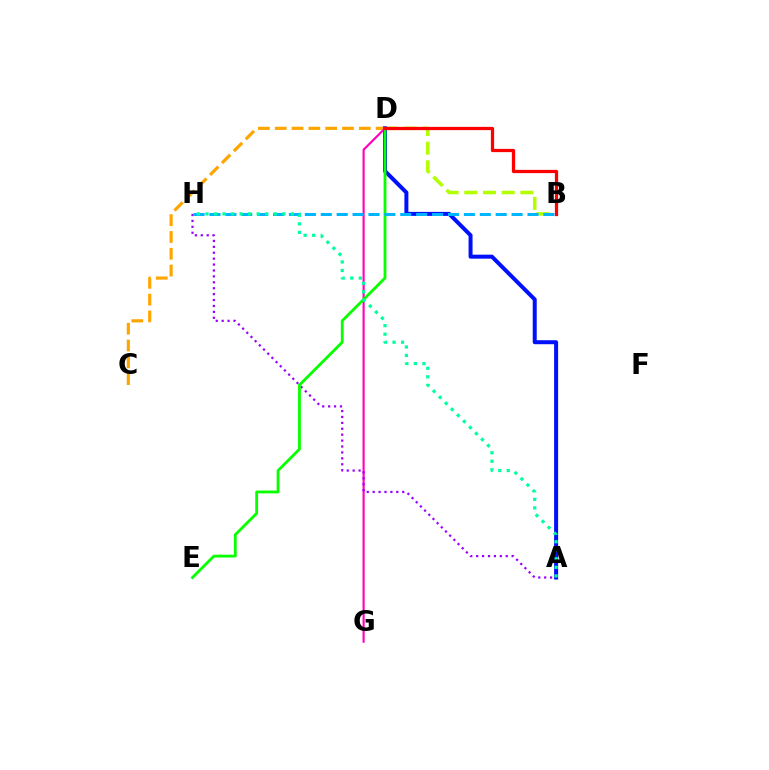{('C', 'D'): [{'color': '#ffa500', 'line_style': 'dashed', 'thickness': 2.28}], ('B', 'D'): [{'color': '#b3ff00', 'line_style': 'dashed', 'thickness': 2.54}, {'color': '#ff0000', 'line_style': 'solid', 'thickness': 2.34}], ('D', 'G'): [{'color': '#ff00bd', 'line_style': 'solid', 'thickness': 1.54}], ('A', 'D'): [{'color': '#0010ff', 'line_style': 'solid', 'thickness': 2.88}], ('A', 'H'): [{'color': '#9b00ff', 'line_style': 'dotted', 'thickness': 1.61}, {'color': '#00ff9d', 'line_style': 'dotted', 'thickness': 2.32}], ('D', 'E'): [{'color': '#08ff00', 'line_style': 'solid', 'thickness': 2.03}], ('B', 'H'): [{'color': '#00b5ff', 'line_style': 'dashed', 'thickness': 2.16}]}